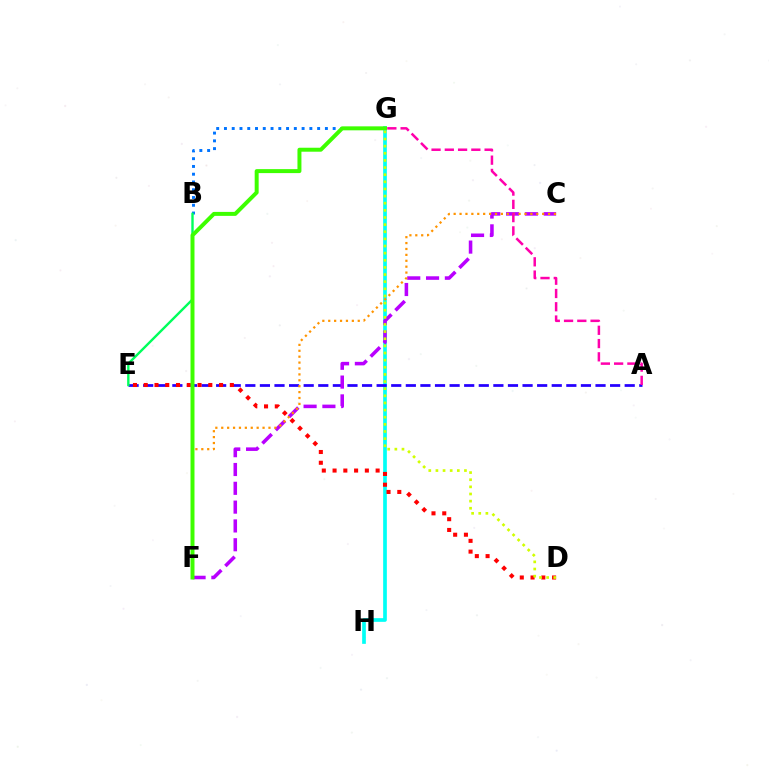{('G', 'H'): [{'color': '#00fff6', 'line_style': 'solid', 'thickness': 2.65}], ('A', 'E'): [{'color': '#2500ff', 'line_style': 'dashed', 'thickness': 1.98}], ('B', 'G'): [{'color': '#0074ff', 'line_style': 'dotted', 'thickness': 2.11}], ('C', 'F'): [{'color': '#b900ff', 'line_style': 'dashed', 'thickness': 2.56}, {'color': '#ff9400', 'line_style': 'dotted', 'thickness': 1.6}], ('A', 'G'): [{'color': '#ff00ac', 'line_style': 'dashed', 'thickness': 1.8}], ('B', 'E'): [{'color': '#00ff5c', 'line_style': 'solid', 'thickness': 1.72}], ('D', 'E'): [{'color': '#ff0000', 'line_style': 'dotted', 'thickness': 2.92}], ('F', 'G'): [{'color': '#3dff00', 'line_style': 'solid', 'thickness': 2.86}], ('D', 'G'): [{'color': '#d1ff00', 'line_style': 'dotted', 'thickness': 1.94}]}